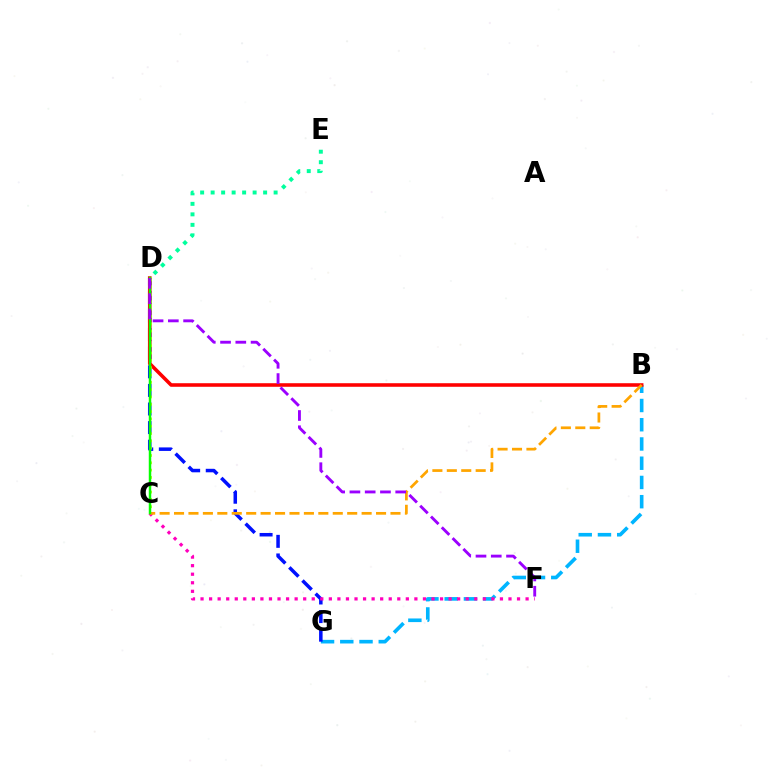{('B', 'G'): [{'color': '#00b5ff', 'line_style': 'dashed', 'thickness': 2.61}], ('D', 'G'): [{'color': '#0010ff', 'line_style': 'dashed', 'thickness': 2.53}], ('B', 'D'): [{'color': '#ff0000', 'line_style': 'solid', 'thickness': 2.57}], ('C', 'D'): [{'color': '#b3ff00', 'line_style': 'dotted', 'thickness': 1.99}, {'color': '#08ff00', 'line_style': 'solid', 'thickness': 1.78}], ('C', 'F'): [{'color': '#ff00bd', 'line_style': 'dotted', 'thickness': 2.32}], ('B', 'C'): [{'color': '#ffa500', 'line_style': 'dashed', 'thickness': 1.96}], ('D', 'F'): [{'color': '#9b00ff', 'line_style': 'dashed', 'thickness': 2.07}], ('D', 'E'): [{'color': '#00ff9d', 'line_style': 'dotted', 'thickness': 2.85}]}